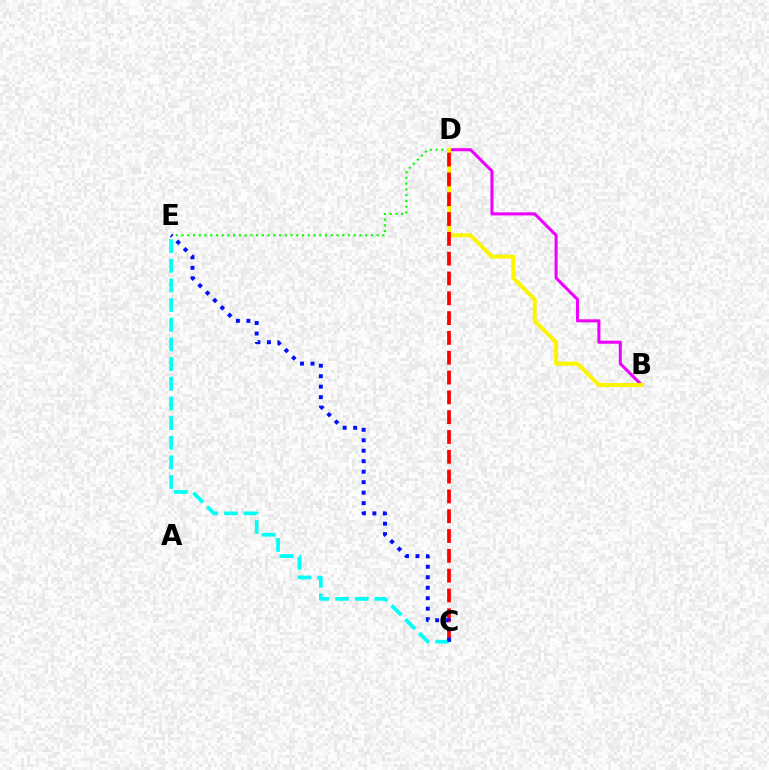{('D', 'E'): [{'color': '#08ff00', 'line_style': 'dotted', 'thickness': 1.56}], ('B', 'D'): [{'color': '#ee00ff', 'line_style': 'solid', 'thickness': 2.19}, {'color': '#fcf500', 'line_style': 'solid', 'thickness': 2.86}], ('C', 'D'): [{'color': '#ff0000', 'line_style': 'dashed', 'thickness': 2.69}], ('C', 'E'): [{'color': '#00fff6', 'line_style': 'dashed', 'thickness': 2.67}, {'color': '#0010ff', 'line_style': 'dotted', 'thickness': 2.85}]}